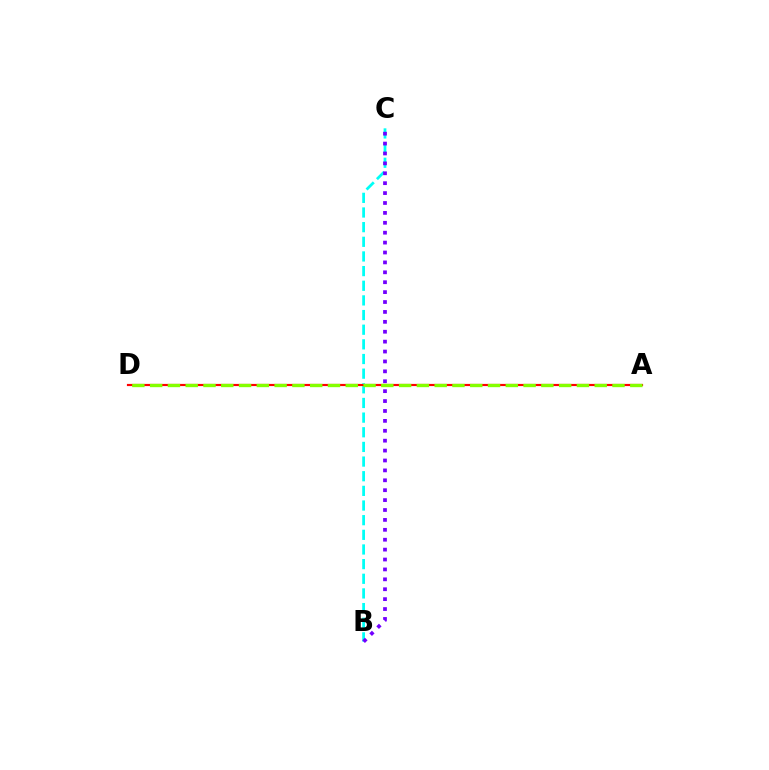{('B', 'C'): [{'color': '#00fff6', 'line_style': 'dashed', 'thickness': 1.99}, {'color': '#7200ff', 'line_style': 'dotted', 'thickness': 2.69}], ('A', 'D'): [{'color': '#ff0000', 'line_style': 'solid', 'thickness': 1.57}, {'color': '#84ff00', 'line_style': 'dashed', 'thickness': 2.42}]}